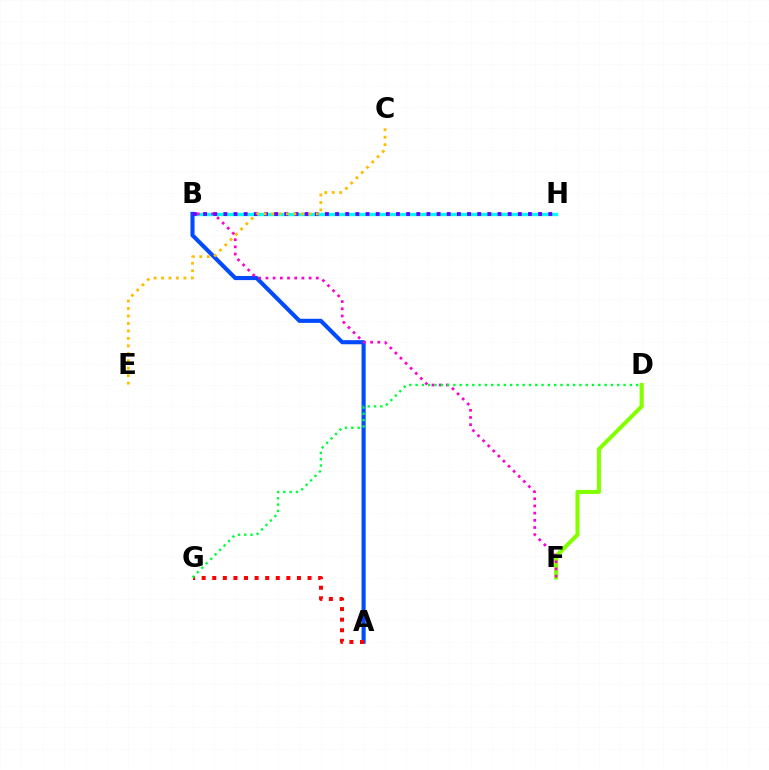{('B', 'H'): [{'color': '#00fff6', 'line_style': 'solid', 'thickness': 2.41}, {'color': '#7200ff', 'line_style': 'dotted', 'thickness': 2.76}], ('A', 'B'): [{'color': '#004bff', 'line_style': 'solid', 'thickness': 2.96}], ('D', 'F'): [{'color': '#84ff00', 'line_style': 'solid', 'thickness': 2.94}], ('A', 'G'): [{'color': '#ff0000', 'line_style': 'dotted', 'thickness': 2.88}], ('B', 'F'): [{'color': '#ff00cf', 'line_style': 'dotted', 'thickness': 1.95}], ('C', 'E'): [{'color': '#ffbd00', 'line_style': 'dotted', 'thickness': 2.03}], ('D', 'G'): [{'color': '#00ff39', 'line_style': 'dotted', 'thickness': 1.71}]}